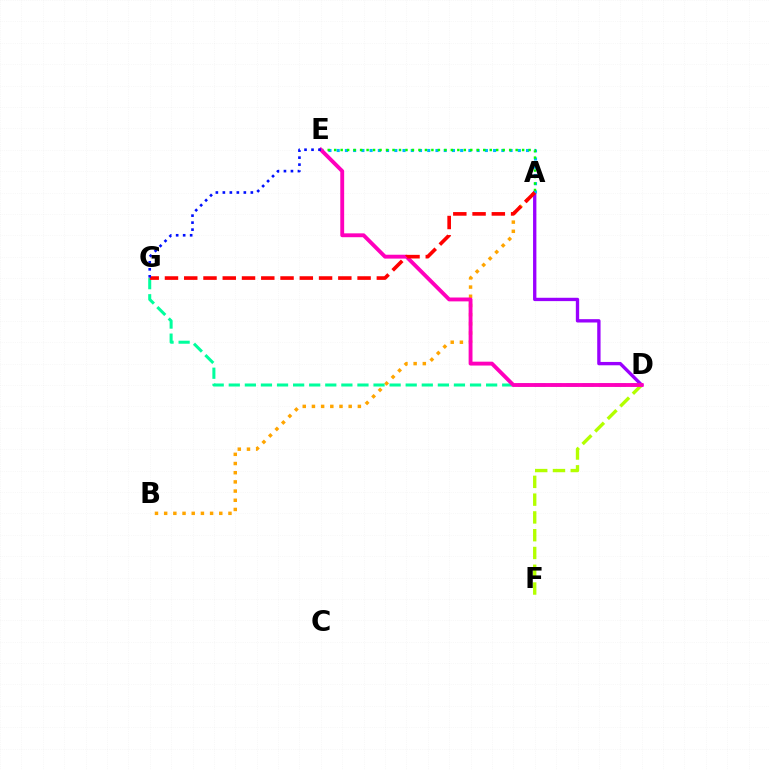{('A', 'B'): [{'color': '#ffa500', 'line_style': 'dotted', 'thickness': 2.5}], ('A', 'D'): [{'color': '#9b00ff', 'line_style': 'solid', 'thickness': 2.4}], ('A', 'E'): [{'color': '#00b5ff', 'line_style': 'dotted', 'thickness': 2.24}, {'color': '#08ff00', 'line_style': 'dotted', 'thickness': 1.76}], ('D', 'G'): [{'color': '#00ff9d', 'line_style': 'dashed', 'thickness': 2.18}], ('D', 'F'): [{'color': '#b3ff00', 'line_style': 'dashed', 'thickness': 2.42}], ('D', 'E'): [{'color': '#ff00bd', 'line_style': 'solid', 'thickness': 2.79}], ('A', 'G'): [{'color': '#ff0000', 'line_style': 'dashed', 'thickness': 2.62}], ('E', 'G'): [{'color': '#0010ff', 'line_style': 'dotted', 'thickness': 1.9}]}